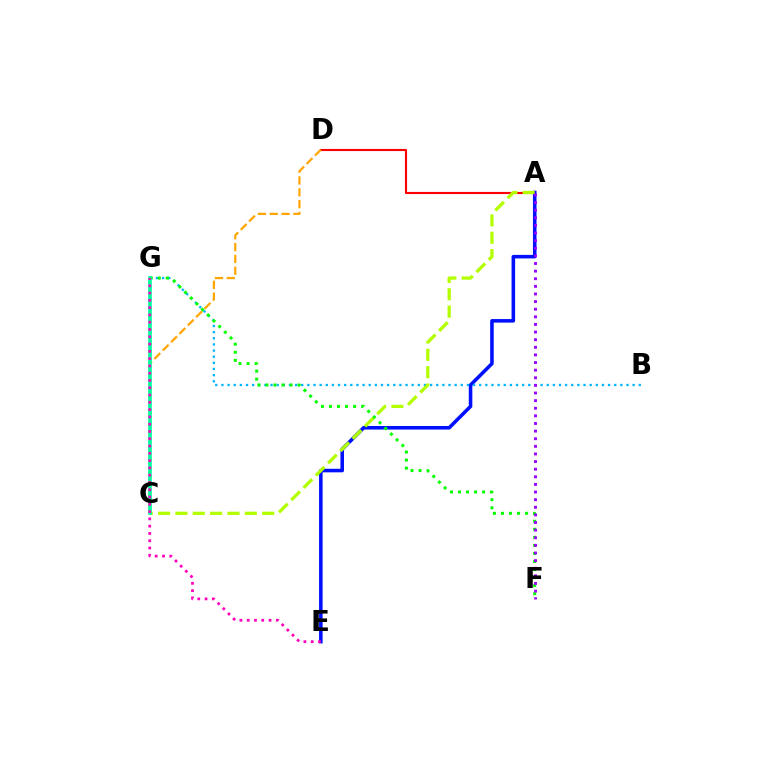{('A', 'D'): [{'color': '#ff0000', 'line_style': 'solid', 'thickness': 1.53}], ('A', 'E'): [{'color': '#0010ff', 'line_style': 'solid', 'thickness': 2.56}], ('B', 'G'): [{'color': '#00b5ff', 'line_style': 'dotted', 'thickness': 1.67}], ('C', 'D'): [{'color': '#ffa500', 'line_style': 'dashed', 'thickness': 1.61}], ('A', 'C'): [{'color': '#b3ff00', 'line_style': 'dashed', 'thickness': 2.36}], ('F', 'G'): [{'color': '#08ff00', 'line_style': 'dotted', 'thickness': 2.19}], ('A', 'F'): [{'color': '#9b00ff', 'line_style': 'dotted', 'thickness': 2.07}], ('C', 'G'): [{'color': '#00ff9d', 'line_style': 'solid', 'thickness': 2.64}], ('E', 'G'): [{'color': '#ff00bd', 'line_style': 'dotted', 'thickness': 1.98}]}